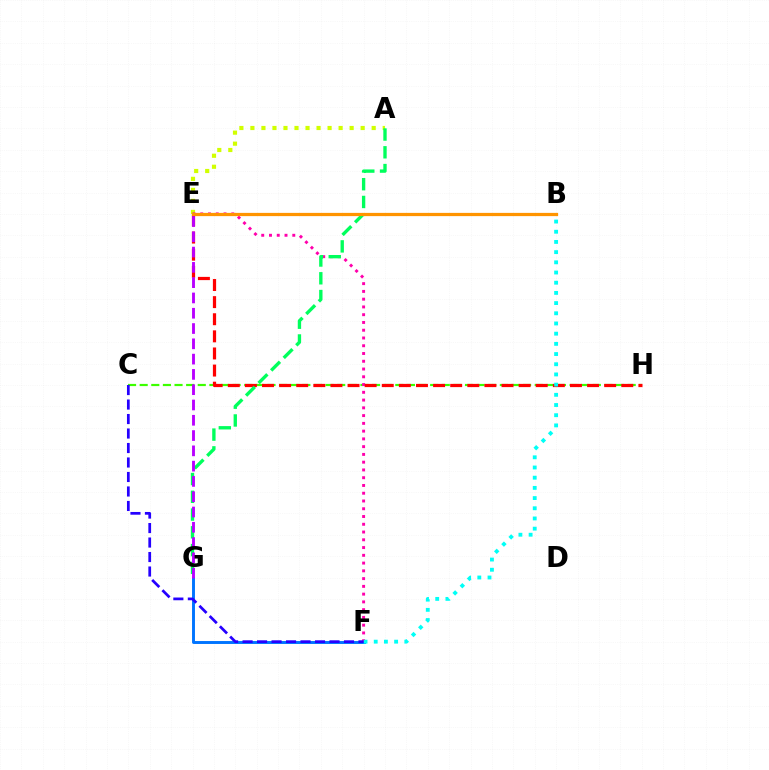{('F', 'G'): [{'color': '#0074ff', 'line_style': 'solid', 'thickness': 2.11}], ('C', 'H'): [{'color': '#3dff00', 'line_style': 'dashed', 'thickness': 1.58}], ('A', 'E'): [{'color': '#d1ff00', 'line_style': 'dotted', 'thickness': 3.0}], ('E', 'F'): [{'color': '#ff00ac', 'line_style': 'dotted', 'thickness': 2.11}], ('E', 'H'): [{'color': '#ff0000', 'line_style': 'dashed', 'thickness': 2.32}], ('A', 'G'): [{'color': '#00ff5c', 'line_style': 'dashed', 'thickness': 2.41}], ('B', 'F'): [{'color': '#00fff6', 'line_style': 'dotted', 'thickness': 2.77}], ('B', 'E'): [{'color': '#ff9400', 'line_style': 'solid', 'thickness': 2.33}], ('C', 'F'): [{'color': '#2500ff', 'line_style': 'dashed', 'thickness': 1.97}], ('E', 'G'): [{'color': '#b900ff', 'line_style': 'dashed', 'thickness': 2.08}]}